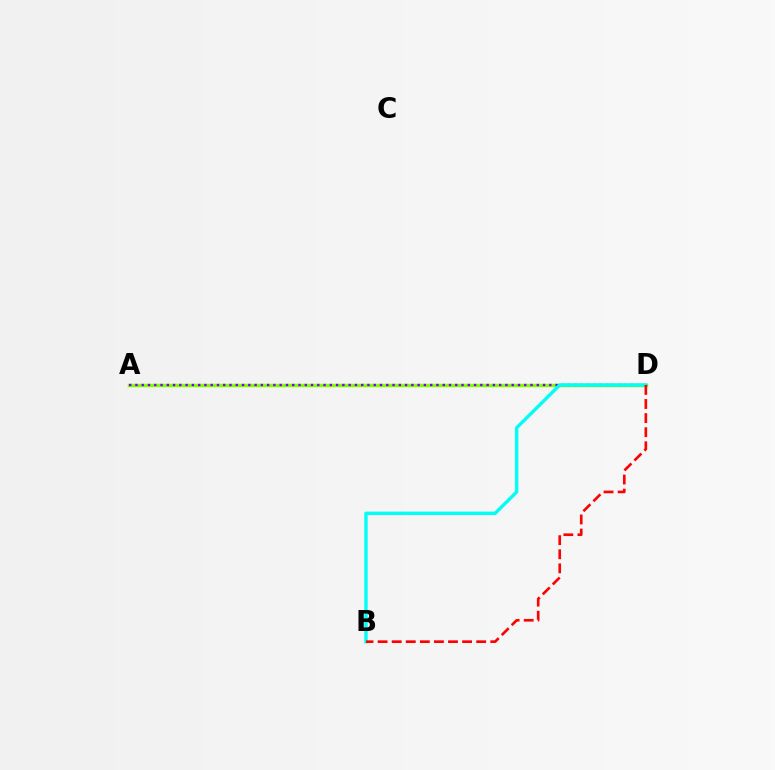{('A', 'D'): [{'color': '#84ff00', 'line_style': 'solid', 'thickness': 2.49}, {'color': '#7200ff', 'line_style': 'dotted', 'thickness': 1.7}], ('B', 'D'): [{'color': '#00fff6', 'line_style': 'solid', 'thickness': 2.45}, {'color': '#ff0000', 'line_style': 'dashed', 'thickness': 1.91}]}